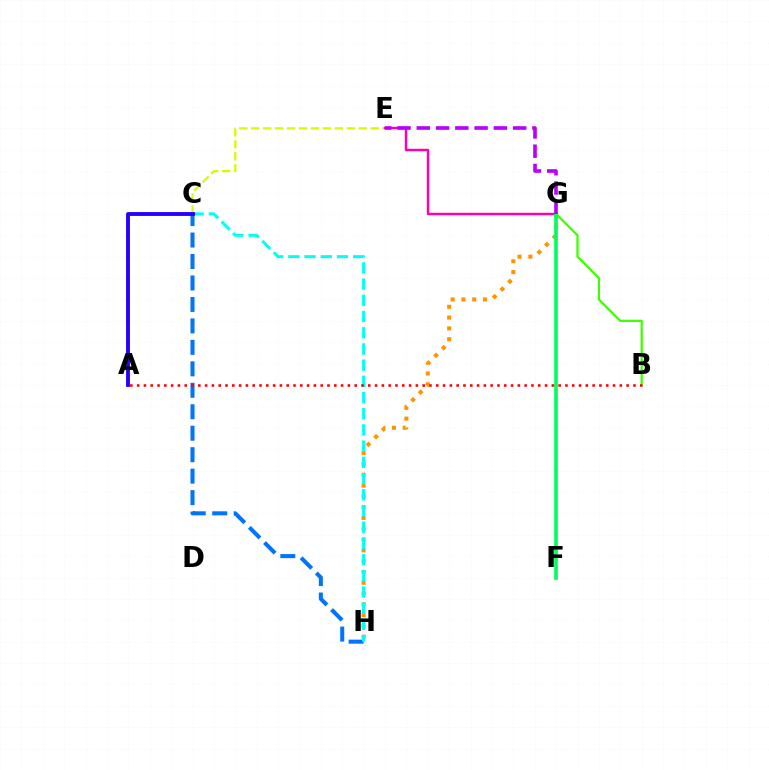{('C', 'E'): [{'color': '#d1ff00', 'line_style': 'dashed', 'thickness': 1.62}], ('G', 'H'): [{'color': '#ff9400', 'line_style': 'dotted', 'thickness': 2.93}], ('C', 'H'): [{'color': '#0074ff', 'line_style': 'dashed', 'thickness': 2.92}, {'color': '#00fff6', 'line_style': 'dashed', 'thickness': 2.2}], ('B', 'G'): [{'color': '#3dff00', 'line_style': 'solid', 'thickness': 1.62}], ('E', 'G'): [{'color': '#ff00ac', 'line_style': 'solid', 'thickness': 1.77}, {'color': '#b900ff', 'line_style': 'dashed', 'thickness': 2.62}], ('F', 'G'): [{'color': '#00ff5c', 'line_style': 'solid', 'thickness': 2.63}], ('A', 'C'): [{'color': '#2500ff', 'line_style': 'solid', 'thickness': 2.78}], ('A', 'B'): [{'color': '#ff0000', 'line_style': 'dotted', 'thickness': 1.85}]}